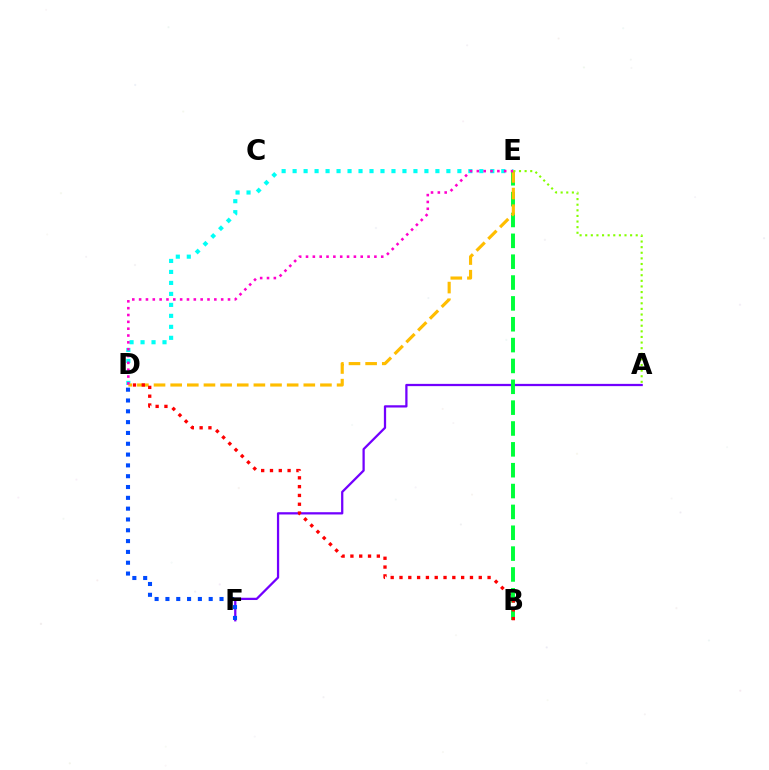{('D', 'E'): [{'color': '#00fff6', 'line_style': 'dotted', 'thickness': 2.98}, {'color': '#ffbd00', 'line_style': 'dashed', 'thickness': 2.26}, {'color': '#ff00cf', 'line_style': 'dotted', 'thickness': 1.86}], ('A', 'F'): [{'color': '#7200ff', 'line_style': 'solid', 'thickness': 1.63}], ('B', 'E'): [{'color': '#00ff39', 'line_style': 'dashed', 'thickness': 2.83}], ('D', 'F'): [{'color': '#004bff', 'line_style': 'dotted', 'thickness': 2.94}], ('B', 'D'): [{'color': '#ff0000', 'line_style': 'dotted', 'thickness': 2.39}], ('A', 'E'): [{'color': '#84ff00', 'line_style': 'dotted', 'thickness': 1.52}]}